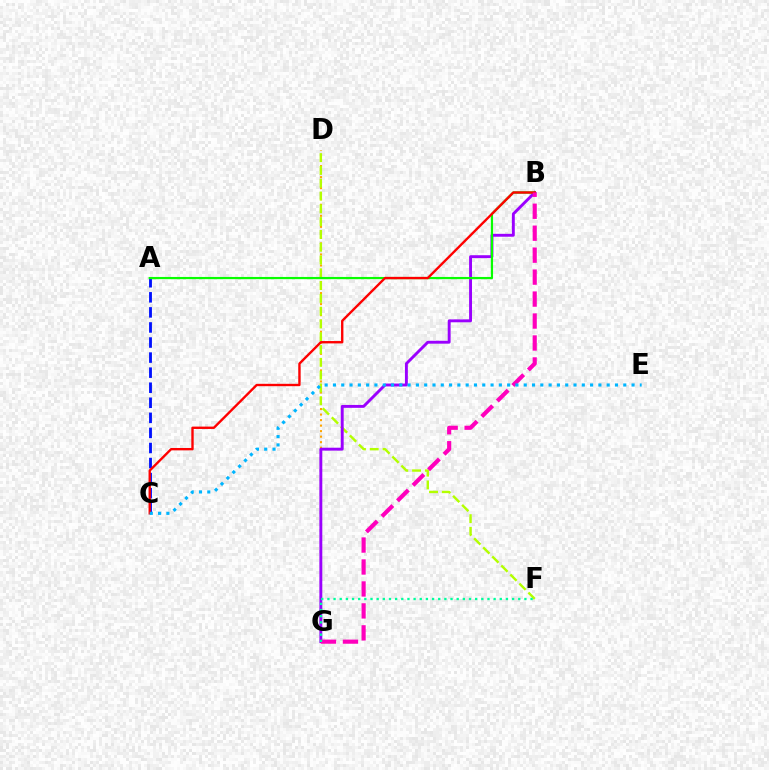{('D', 'G'): [{'color': '#ffa500', 'line_style': 'dotted', 'thickness': 1.5}], ('A', 'C'): [{'color': '#0010ff', 'line_style': 'dashed', 'thickness': 2.05}], ('D', 'F'): [{'color': '#b3ff00', 'line_style': 'dashed', 'thickness': 1.74}], ('B', 'G'): [{'color': '#9b00ff', 'line_style': 'solid', 'thickness': 2.09}, {'color': '#ff00bd', 'line_style': 'dashed', 'thickness': 2.98}], ('A', 'B'): [{'color': '#08ff00', 'line_style': 'solid', 'thickness': 1.59}], ('B', 'C'): [{'color': '#ff0000', 'line_style': 'solid', 'thickness': 1.71}], ('F', 'G'): [{'color': '#00ff9d', 'line_style': 'dotted', 'thickness': 1.67}], ('C', 'E'): [{'color': '#00b5ff', 'line_style': 'dotted', 'thickness': 2.25}]}